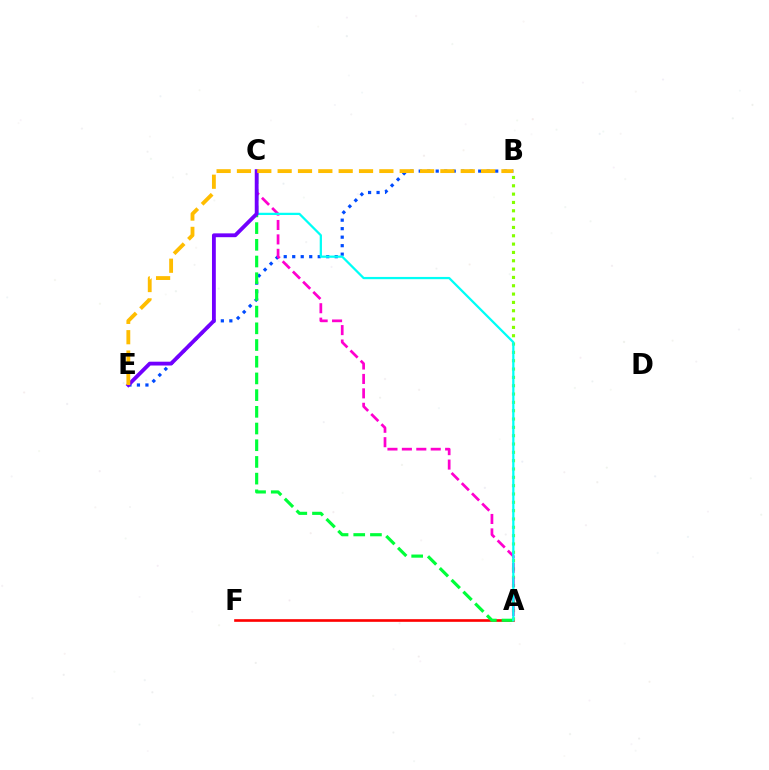{('B', 'E'): [{'color': '#004bff', 'line_style': 'dotted', 'thickness': 2.31}, {'color': '#ffbd00', 'line_style': 'dashed', 'thickness': 2.76}], ('A', 'F'): [{'color': '#ff0000', 'line_style': 'solid', 'thickness': 1.91}], ('A', 'C'): [{'color': '#00ff39', 'line_style': 'dashed', 'thickness': 2.27}, {'color': '#ff00cf', 'line_style': 'dashed', 'thickness': 1.96}, {'color': '#00fff6', 'line_style': 'solid', 'thickness': 1.62}], ('A', 'B'): [{'color': '#84ff00', 'line_style': 'dotted', 'thickness': 2.26}], ('C', 'E'): [{'color': '#7200ff', 'line_style': 'solid', 'thickness': 2.75}]}